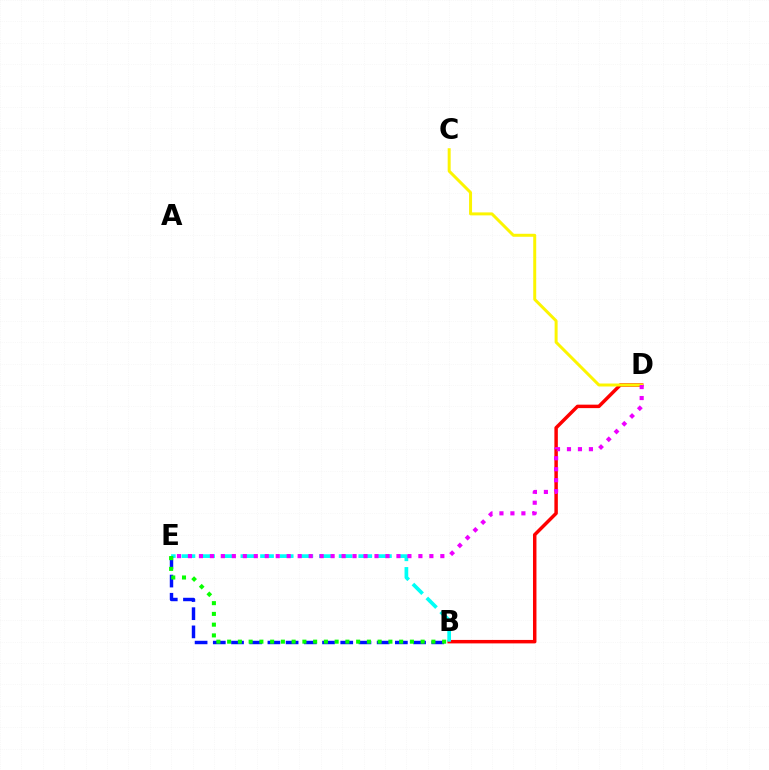{('B', 'D'): [{'color': '#ff0000', 'line_style': 'solid', 'thickness': 2.5}], ('B', 'E'): [{'color': '#00fff6', 'line_style': 'dashed', 'thickness': 2.67}, {'color': '#0010ff', 'line_style': 'dashed', 'thickness': 2.47}, {'color': '#08ff00', 'line_style': 'dotted', 'thickness': 2.92}], ('C', 'D'): [{'color': '#fcf500', 'line_style': 'solid', 'thickness': 2.15}], ('D', 'E'): [{'color': '#ee00ff', 'line_style': 'dotted', 'thickness': 2.98}]}